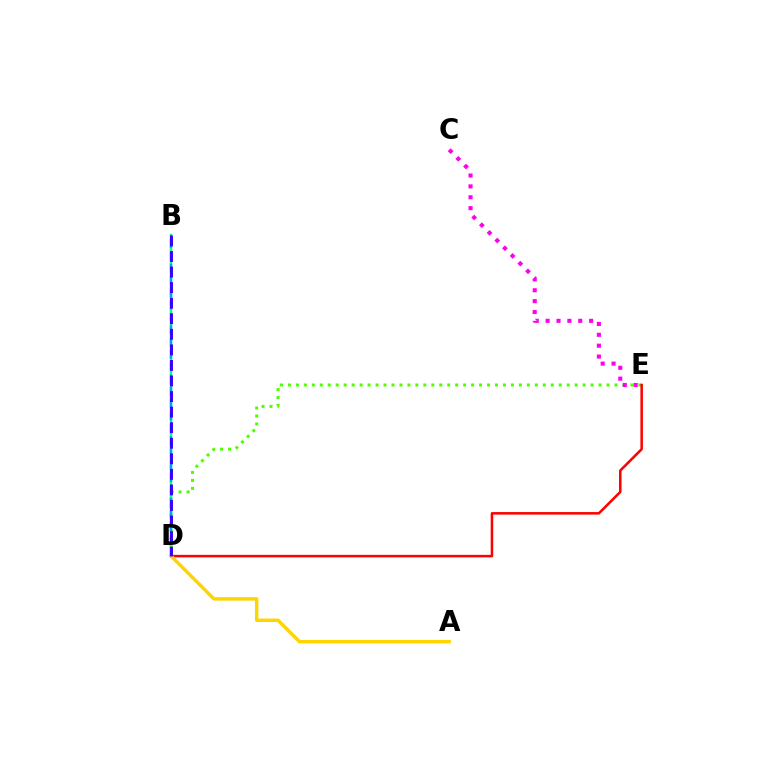{('B', 'D'): [{'color': '#00ff86', 'line_style': 'solid', 'thickness': 1.79}, {'color': '#009eff', 'line_style': 'dashed', 'thickness': 1.68}, {'color': '#3700ff', 'line_style': 'dashed', 'thickness': 2.11}], ('D', 'E'): [{'color': '#4fff00', 'line_style': 'dotted', 'thickness': 2.16}, {'color': '#ff0000', 'line_style': 'solid', 'thickness': 1.82}], ('C', 'E'): [{'color': '#ff00ed', 'line_style': 'dotted', 'thickness': 2.95}], ('A', 'D'): [{'color': '#ffd500', 'line_style': 'solid', 'thickness': 2.47}]}